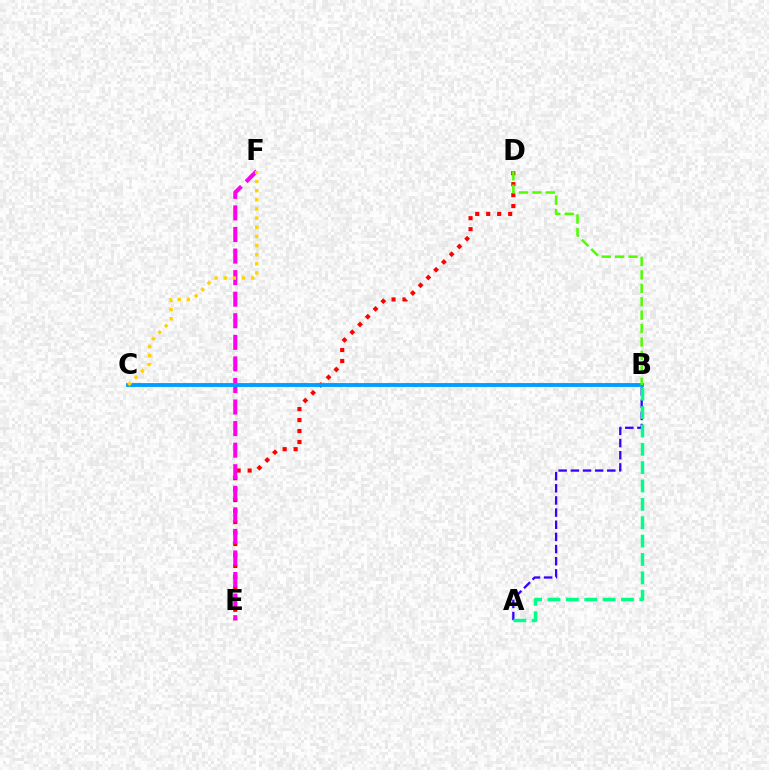{('D', 'E'): [{'color': '#ff0000', 'line_style': 'dotted', 'thickness': 2.98}], ('A', 'B'): [{'color': '#3700ff', 'line_style': 'dashed', 'thickness': 1.65}, {'color': '#00ff86', 'line_style': 'dashed', 'thickness': 2.49}], ('E', 'F'): [{'color': '#ff00ed', 'line_style': 'dashed', 'thickness': 2.93}], ('B', 'C'): [{'color': '#009eff', 'line_style': 'solid', 'thickness': 2.78}], ('B', 'D'): [{'color': '#4fff00', 'line_style': 'dashed', 'thickness': 1.82}], ('C', 'F'): [{'color': '#ffd500', 'line_style': 'dotted', 'thickness': 2.48}]}